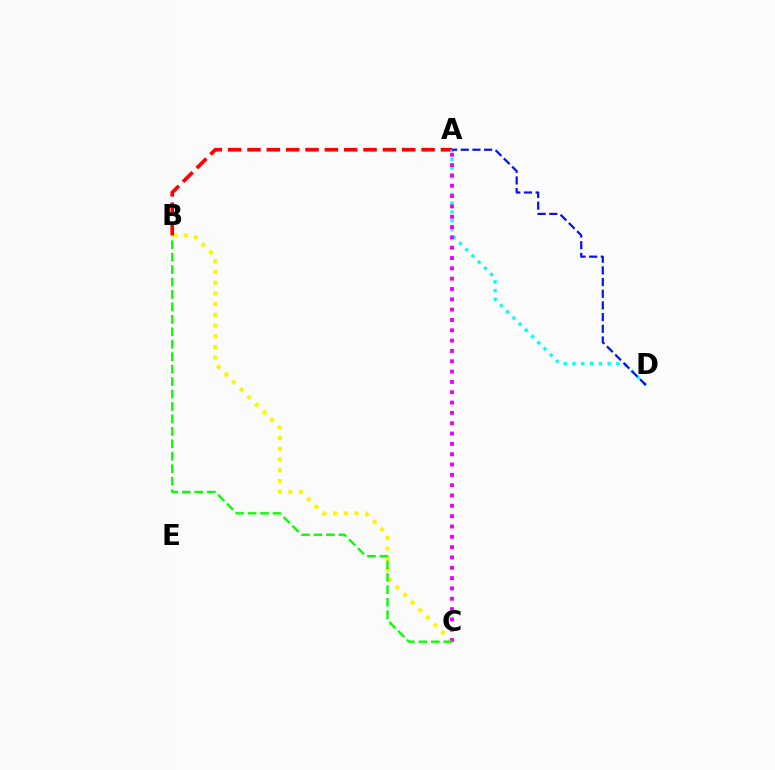{('B', 'C'): [{'color': '#fcf500', 'line_style': 'dotted', 'thickness': 2.91}, {'color': '#08ff00', 'line_style': 'dashed', 'thickness': 1.69}], ('A', 'B'): [{'color': '#ff0000', 'line_style': 'dashed', 'thickness': 2.63}], ('A', 'D'): [{'color': '#00fff6', 'line_style': 'dotted', 'thickness': 2.39}, {'color': '#0010ff', 'line_style': 'dashed', 'thickness': 1.59}], ('A', 'C'): [{'color': '#ee00ff', 'line_style': 'dotted', 'thickness': 2.81}]}